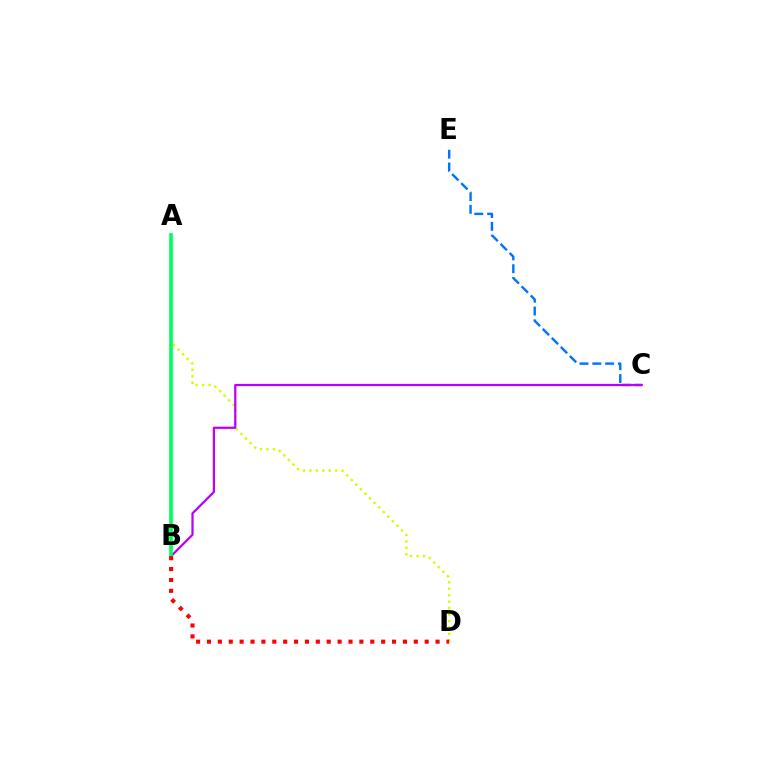{('C', 'E'): [{'color': '#0074ff', 'line_style': 'dashed', 'thickness': 1.74}], ('A', 'D'): [{'color': '#d1ff00', 'line_style': 'dotted', 'thickness': 1.76}], ('B', 'C'): [{'color': '#b900ff', 'line_style': 'solid', 'thickness': 1.61}], ('A', 'B'): [{'color': '#00ff5c', 'line_style': 'solid', 'thickness': 2.64}], ('B', 'D'): [{'color': '#ff0000', 'line_style': 'dotted', 'thickness': 2.96}]}